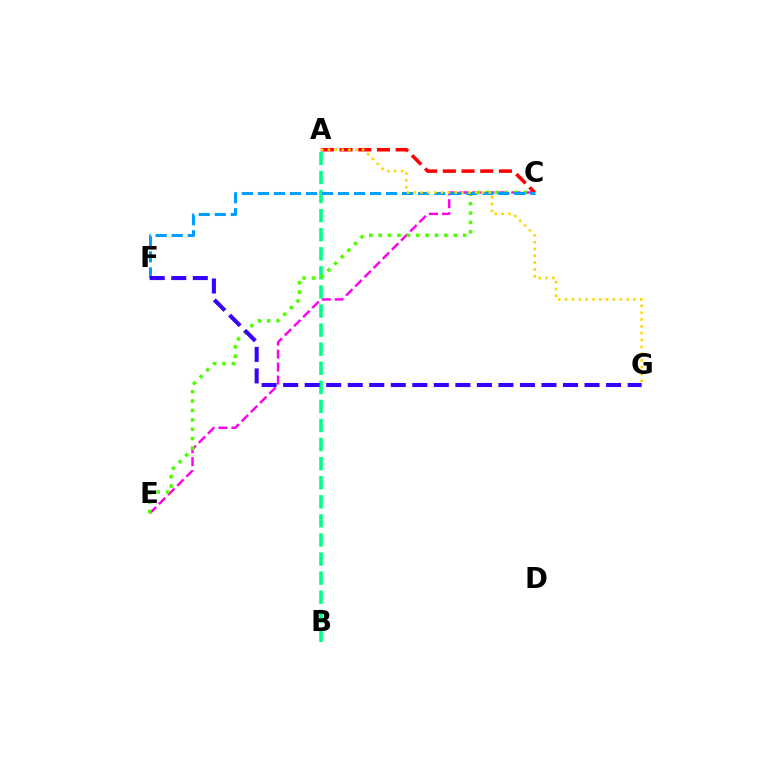{('C', 'E'): [{'color': '#ff00ed', 'line_style': 'dashed', 'thickness': 1.76}, {'color': '#4fff00', 'line_style': 'dotted', 'thickness': 2.55}], ('A', 'B'): [{'color': '#00ff86', 'line_style': 'dashed', 'thickness': 2.59}], ('A', 'C'): [{'color': '#ff0000', 'line_style': 'dashed', 'thickness': 2.54}], ('C', 'F'): [{'color': '#009eff', 'line_style': 'dashed', 'thickness': 2.18}], ('F', 'G'): [{'color': '#3700ff', 'line_style': 'dashed', 'thickness': 2.92}], ('A', 'G'): [{'color': '#ffd500', 'line_style': 'dotted', 'thickness': 1.86}]}